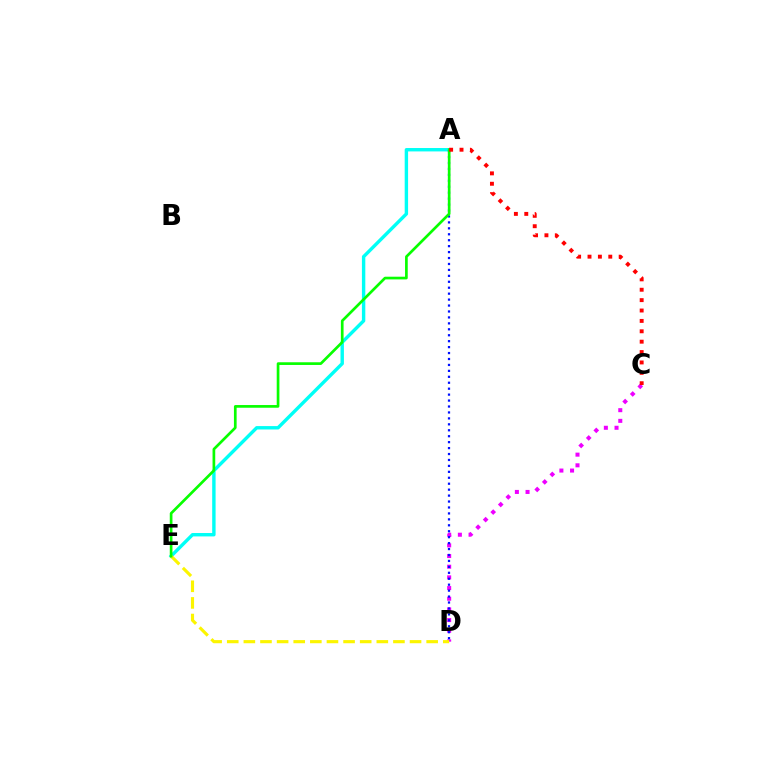{('C', 'D'): [{'color': '#ee00ff', 'line_style': 'dotted', 'thickness': 2.9}], ('A', 'E'): [{'color': '#00fff6', 'line_style': 'solid', 'thickness': 2.45}, {'color': '#08ff00', 'line_style': 'solid', 'thickness': 1.94}], ('D', 'E'): [{'color': '#fcf500', 'line_style': 'dashed', 'thickness': 2.26}], ('A', 'D'): [{'color': '#0010ff', 'line_style': 'dotted', 'thickness': 1.61}], ('A', 'C'): [{'color': '#ff0000', 'line_style': 'dotted', 'thickness': 2.82}]}